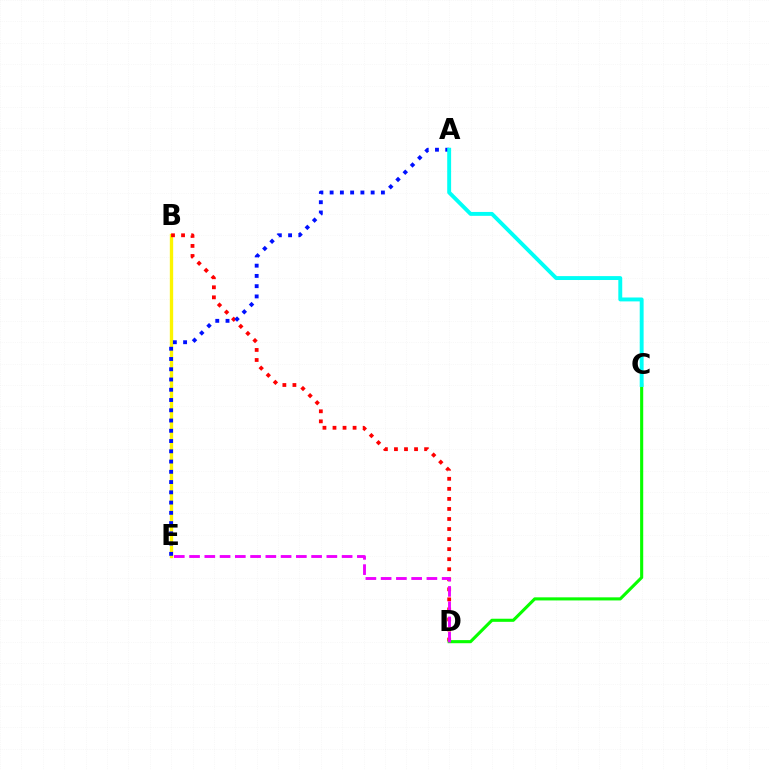{('B', 'E'): [{'color': '#fcf500', 'line_style': 'solid', 'thickness': 2.41}], ('B', 'D'): [{'color': '#ff0000', 'line_style': 'dotted', 'thickness': 2.73}], ('A', 'E'): [{'color': '#0010ff', 'line_style': 'dotted', 'thickness': 2.79}], ('C', 'D'): [{'color': '#08ff00', 'line_style': 'solid', 'thickness': 2.23}], ('D', 'E'): [{'color': '#ee00ff', 'line_style': 'dashed', 'thickness': 2.07}], ('A', 'C'): [{'color': '#00fff6', 'line_style': 'solid', 'thickness': 2.81}]}